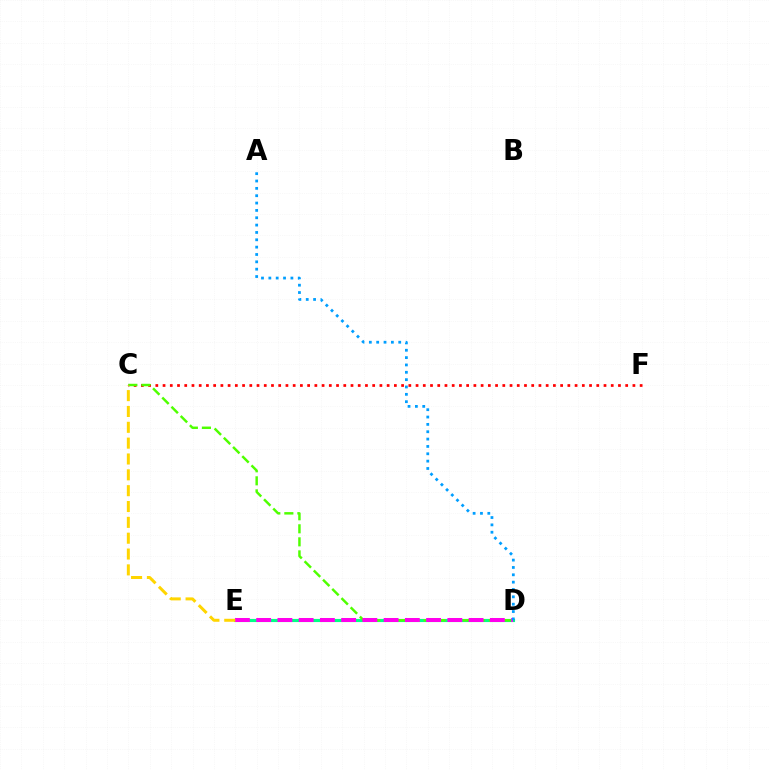{('D', 'E'): [{'color': '#3700ff', 'line_style': 'solid', 'thickness': 2.0}, {'color': '#00ff86', 'line_style': 'solid', 'thickness': 2.26}, {'color': '#ff00ed', 'line_style': 'dashed', 'thickness': 2.89}], ('C', 'F'): [{'color': '#ff0000', 'line_style': 'dotted', 'thickness': 1.96}], ('C', 'D'): [{'color': '#4fff00', 'line_style': 'dashed', 'thickness': 1.77}], ('C', 'E'): [{'color': '#ffd500', 'line_style': 'dashed', 'thickness': 2.15}], ('A', 'D'): [{'color': '#009eff', 'line_style': 'dotted', 'thickness': 2.0}]}